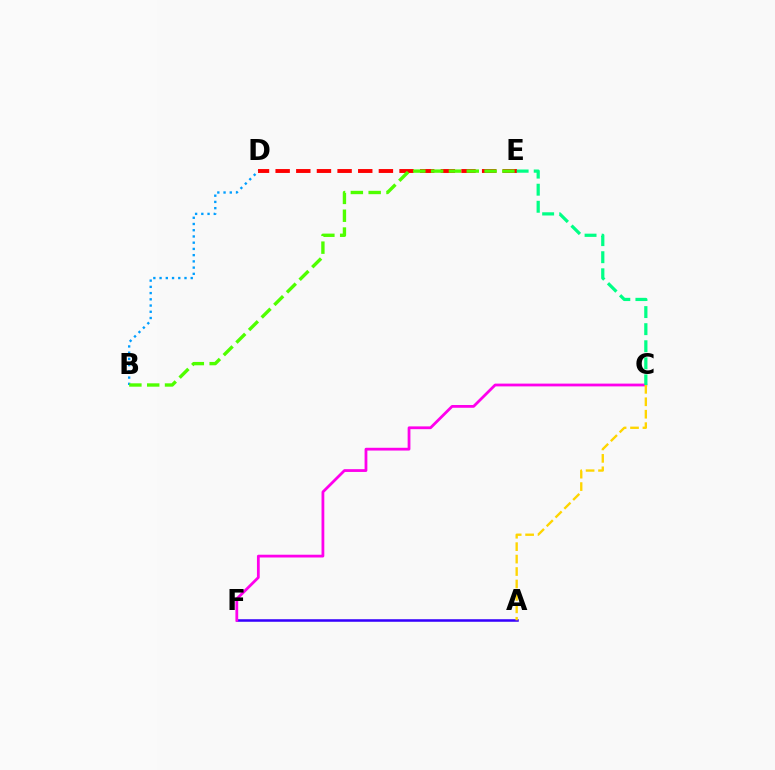{('D', 'E'): [{'color': '#ff0000', 'line_style': 'dashed', 'thickness': 2.81}], ('A', 'F'): [{'color': '#3700ff', 'line_style': 'solid', 'thickness': 1.83}], ('C', 'F'): [{'color': '#ff00ed', 'line_style': 'solid', 'thickness': 2.0}], ('C', 'E'): [{'color': '#00ff86', 'line_style': 'dashed', 'thickness': 2.32}], ('B', 'D'): [{'color': '#009eff', 'line_style': 'dotted', 'thickness': 1.69}], ('B', 'E'): [{'color': '#4fff00', 'line_style': 'dashed', 'thickness': 2.42}], ('A', 'C'): [{'color': '#ffd500', 'line_style': 'dashed', 'thickness': 1.69}]}